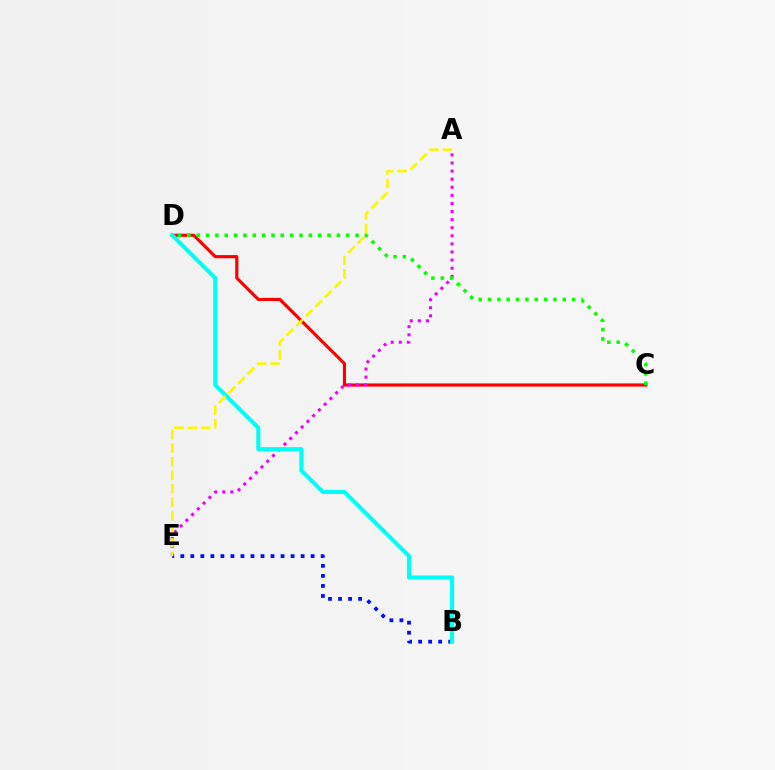{('C', 'D'): [{'color': '#ff0000', 'line_style': 'solid', 'thickness': 2.27}, {'color': '#08ff00', 'line_style': 'dotted', 'thickness': 2.54}], ('A', 'E'): [{'color': '#ee00ff', 'line_style': 'dotted', 'thickness': 2.2}, {'color': '#fcf500', 'line_style': 'dashed', 'thickness': 1.84}], ('B', 'E'): [{'color': '#0010ff', 'line_style': 'dotted', 'thickness': 2.72}], ('B', 'D'): [{'color': '#00fff6', 'line_style': 'solid', 'thickness': 2.96}]}